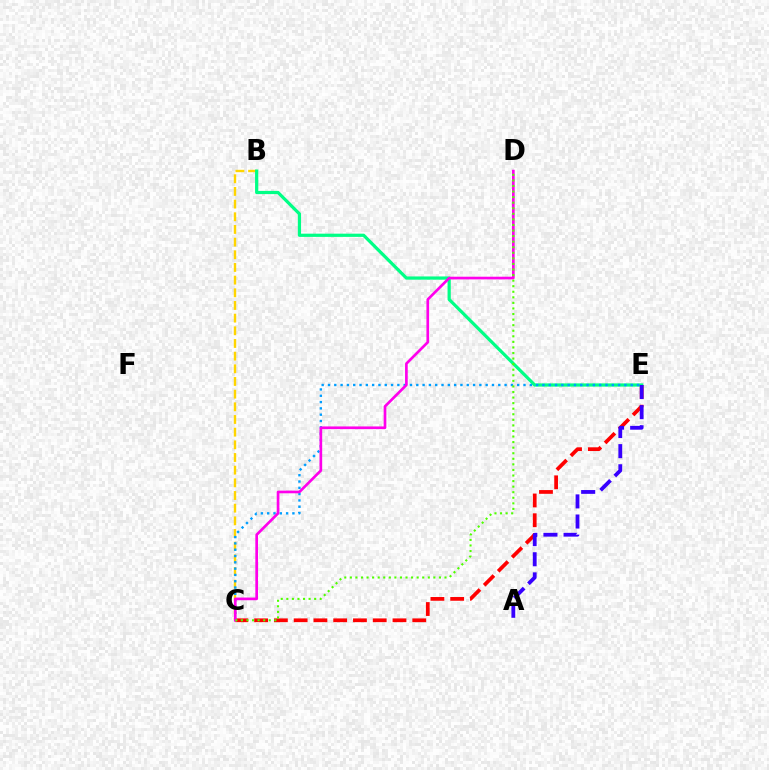{('C', 'E'): [{'color': '#ff0000', 'line_style': 'dashed', 'thickness': 2.69}, {'color': '#009eff', 'line_style': 'dotted', 'thickness': 1.71}], ('B', 'C'): [{'color': '#ffd500', 'line_style': 'dashed', 'thickness': 1.72}], ('B', 'E'): [{'color': '#00ff86', 'line_style': 'solid', 'thickness': 2.32}], ('C', 'D'): [{'color': '#ff00ed', 'line_style': 'solid', 'thickness': 1.93}, {'color': '#4fff00', 'line_style': 'dotted', 'thickness': 1.51}], ('A', 'E'): [{'color': '#3700ff', 'line_style': 'dashed', 'thickness': 2.73}]}